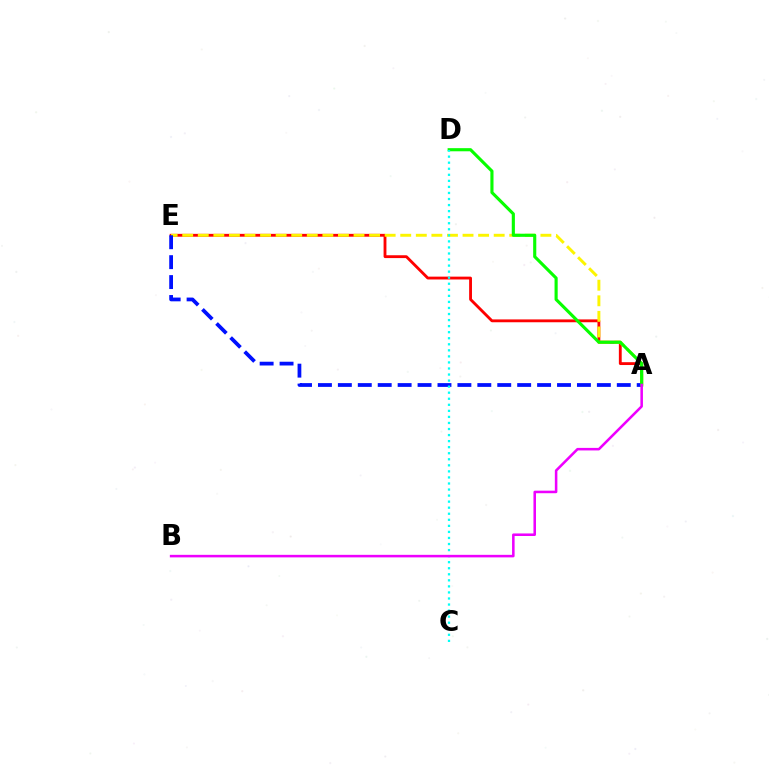{('A', 'E'): [{'color': '#ff0000', 'line_style': 'solid', 'thickness': 2.04}, {'color': '#fcf500', 'line_style': 'dashed', 'thickness': 2.12}, {'color': '#0010ff', 'line_style': 'dashed', 'thickness': 2.71}], ('A', 'D'): [{'color': '#08ff00', 'line_style': 'solid', 'thickness': 2.25}], ('C', 'D'): [{'color': '#00fff6', 'line_style': 'dotted', 'thickness': 1.64}], ('A', 'B'): [{'color': '#ee00ff', 'line_style': 'solid', 'thickness': 1.83}]}